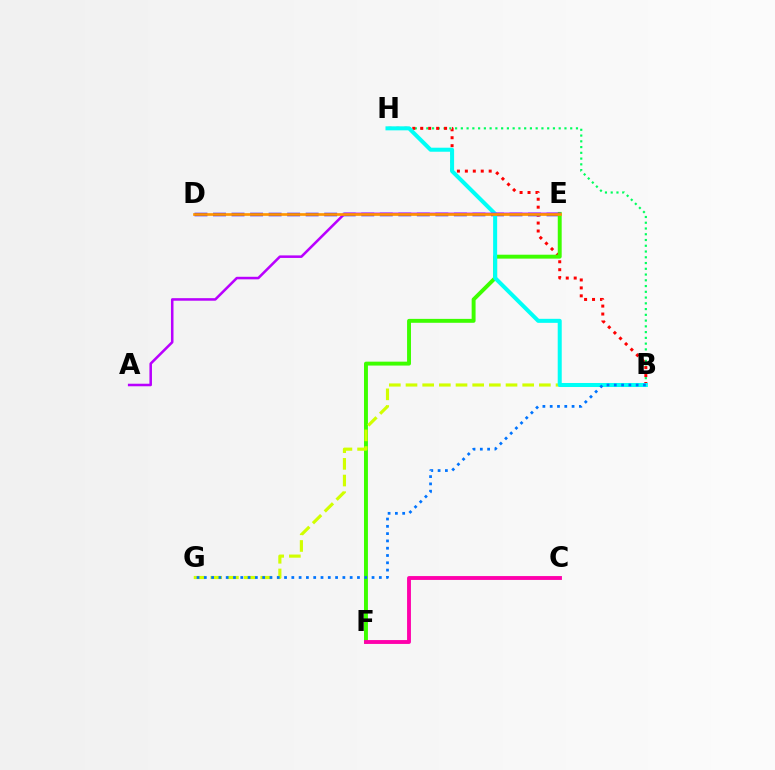{('B', 'H'): [{'color': '#00ff5c', 'line_style': 'dotted', 'thickness': 1.56}, {'color': '#ff0000', 'line_style': 'dotted', 'thickness': 2.16}, {'color': '#00fff6', 'line_style': 'solid', 'thickness': 2.9}], ('D', 'E'): [{'color': '#2500ff', 'line_style': 'dashed', 'thickness': 2.52}, {'color': '#ff9400', 'line_style': 'solid', 'thickness': 1.93}], ('E', 'F'): [{'color': '#3dff00', 'line_style': 'solid', 'thickness': 2.82}], ('B', 'G'): [{'color': '#d1ff00', 'line_style': 'dashed', 'thickness': 2.26}, {'color': '#0074ff', 'line_style': 'dotted', 'thickness': 1.98}], ('A', 'E'): [{'color': '#b900ff', 'line_style': 'solid', 'thickness': 1.83}], ('C', 'F'): [{'color': '#ff00ac', 'line_style': 'solid', 'thickness': 2.79}]}